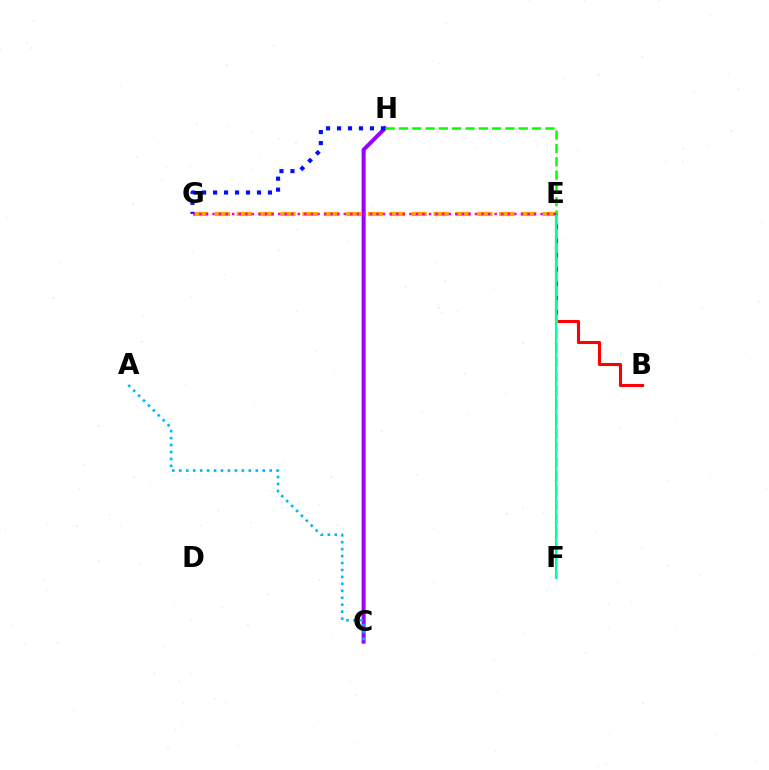{('C', 'H'): [{'color': '#9b00ff', 'line_style': 'solid', 'thickness': 2.88}], ('B', 'E'): [{'color': '#ff0000', 'line_style': 'solid', 'thickness': 2.22}], ('A', 'C'): [{'color': '#00b5ff', 'line_style': 'dotted', 'thickness': 1.89}], ('E', 'F'): [{'color': '#b3ff00', 'line_style': 'dashed', 'thickness': 1.94}, {'color': '#00ff9d', 'line_style': 'solid', 'thickness': 1.56}], ('E', 'H'): [{'color': '#08ff00', 'line_style': 'dashed', 'thickness': 1.81}], ('E', 'G'): [{'color': '#ffa500', 'line_style': 'dashed', 'thickness': 2.97}, {'color': '#ff00bd', 'line_style': 'dotted', 'thickness': 1.78}], ('G', 'H'): [{'color': '#0010ff', 'line_style': 'dotted', 'thickness': 2.98}]}